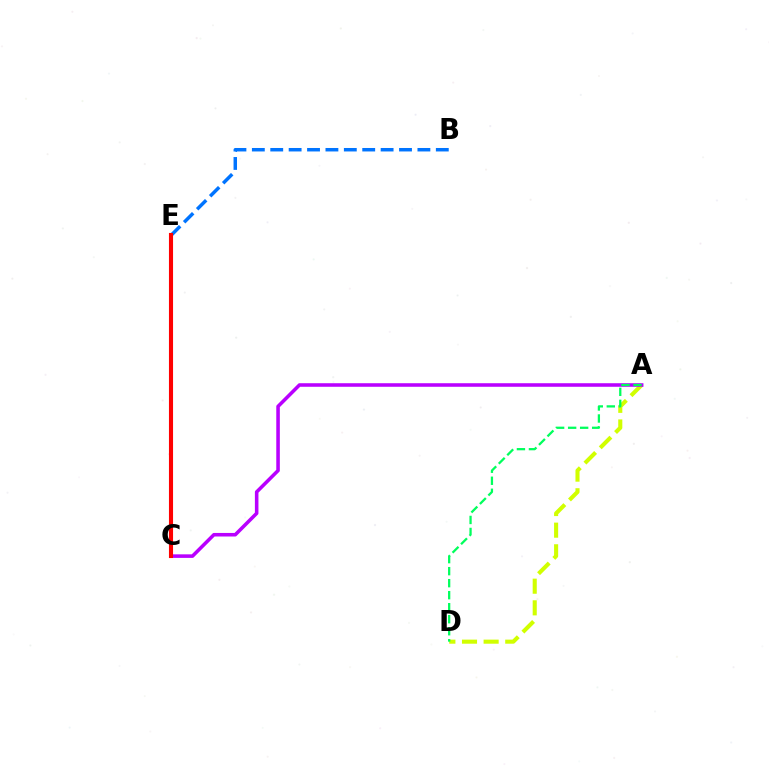{('A', 'D'): [{'color': '#d1ff00', 'line_style': 'dashed', 'thickness': 2.94}, {'color': '#00ff5c', 'line_style': 'dashed', 'thickness': 1.63}], ('A', 'C'): [{'color': '#b900ff', 'line_style': 'solid', 'thickness': 2.56}], ('B', 'E'): [{'color': '#0074ff', 'line_style': 'dashed', 'thickness': 2.5}], ('C', 'E'): [{'color': '#ff0000', 'line_style': 'solid', 'thickness': 2.95}]}